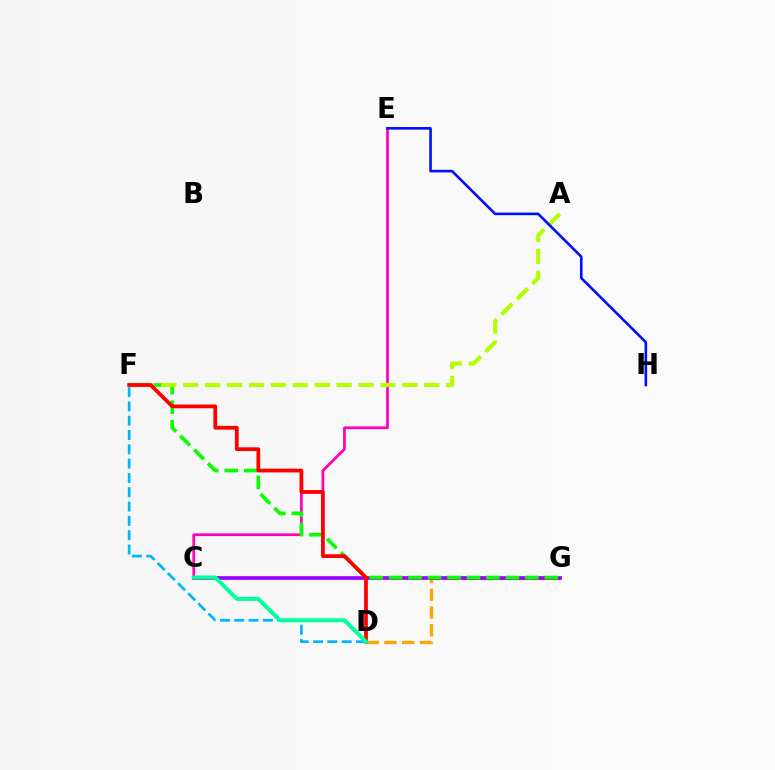{('D', 'F'): [{'color': '#00b5ff', 'line_style': 'dashed', 'thickness': 1.94}, {'color': '#ff0000', 'line_style': 'solid', 'thickness': 2.71}], ('C', 'E'): [{'color': '#ff00bd', 'line_style': 'solid', 'thickness': 1.96}], ('D', 'G'): [{'color': '#ffa500', 'line_style': 'dashed', 'thickness': 2.41}], ('C', 'G'): [{'color': '#9b00ff', 'line_style': 'solid', 'thickness': 2.65}], ('F', 'G'): [{'color': '#08ff00', 'line_style': 'dashed', 'thickness': 2.64}], ('A', 'F'): [{'color': '#b3ff00', 'line_style': 'dashed', 'thickness': 2.98}], ('C', 'D'): [{'color': '#00ff9d', 'line_style': 'solid', 'thickness': 2.86}], ('E', 'H'): [{'color': '#0010ff', 'line_style': 'solid', 'thickness': 1.88}]}